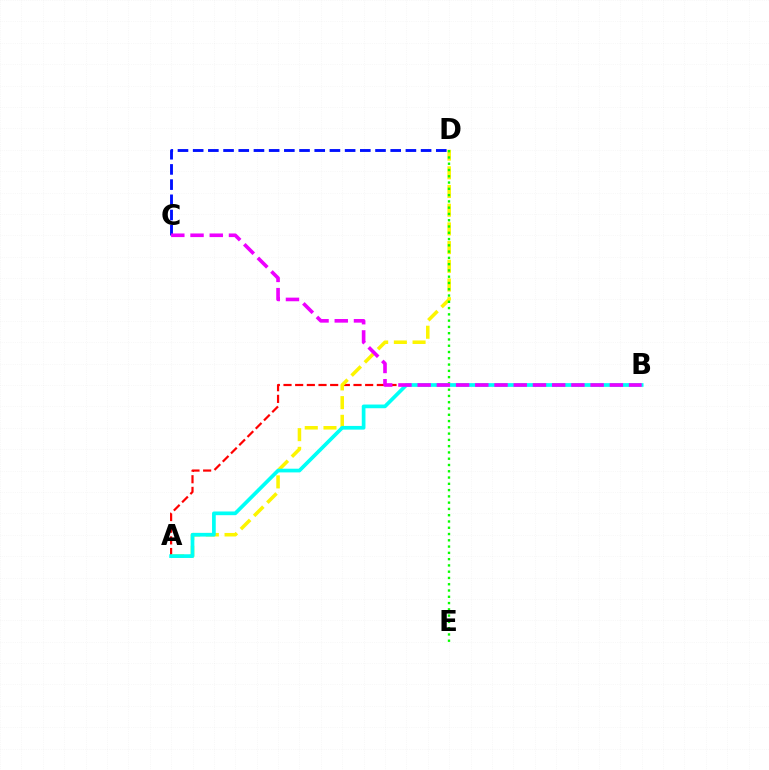{('A', 'B'): [{'color': '#ff0000', 'line_style': 'dashed', 'thickness': 1.58}, {'color': '#00fff6', 'line_style': 'solid', 'thickness': 2.67}], ('C', 'D'): [{'color': '#0010ff', 'line_style': 'dashed', 'thickness': 2.06}], ('A', 'D'): [{'color': '#fcf500', 'line_style': 'dashed', 'thickness': 2.54}], ('D', 'E'): [{'color': '#08ff00', 'line_style': 'dotted', 'thickness': 1.71}], ('B', 'C'): [{'color': '#ee00ff', 'line_style': 'dashed', 'thickness': 2.61}]}